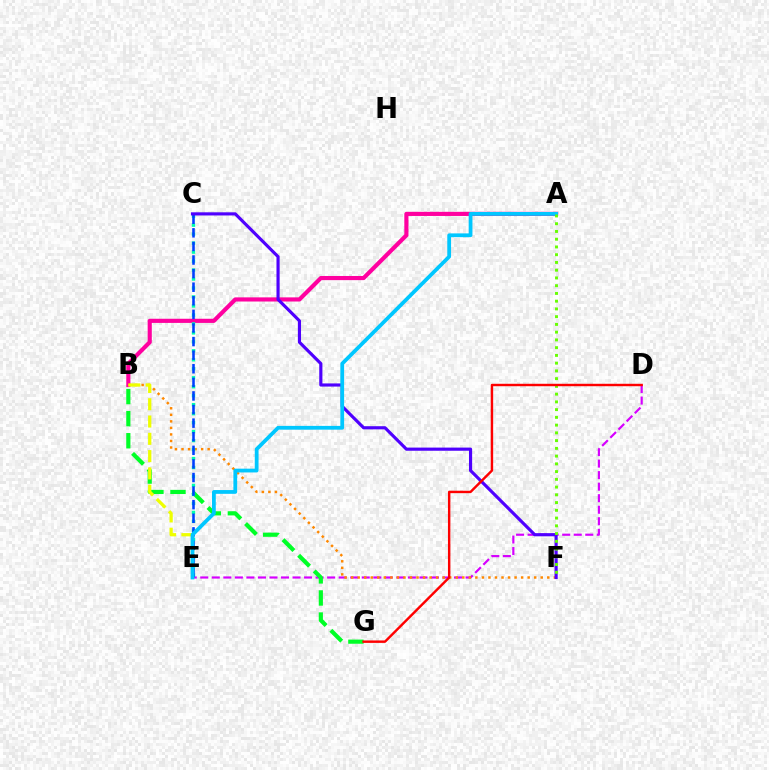{('D', 'E'): [{'color': '#d600ff', 'line_style': 'dashed', 'thickness': 1.57}], ('A', 'B'): [{'color': '#ff00a0', 'line_style': 'solid', 'thickness': 2.98}], ('B', 'F'): [{'color': '#ff8800', 'line_style': 'dotted', 'thickness': 1.78}], ('B', 'G'): [{'color': '#00ff27', 'line_style': 'dashed', 'thickness': 3.0}], ('B', 'E'): [{'color': '#eeff00', 'line_style': 'dashed', 'thickness': 2.35}], ('C', 'E'): [{'color': '#00ffaf', 'line_style': 'dotted', 'thickness': 2.44}, {'color': '#003fff', 'line_style': 'dashed', 'thickness': 1.85}], ('C', 'F'): [{'color': '#4f00ff', 'line_style': 'solid', 'thickness': 2.27}], ('A', 'E'): [{'color': '#00c7ff', 'line_style': 'solid', 'thickness': 2.72}], ('A', 'F'): [{'color': '#66ff00', 'line_style': 'dotted', 'thickness': 2.1}], ('D', 'G'): [{'color': '#ff0000', 'line_style': 'solid', 'thickness': 1.75}]}